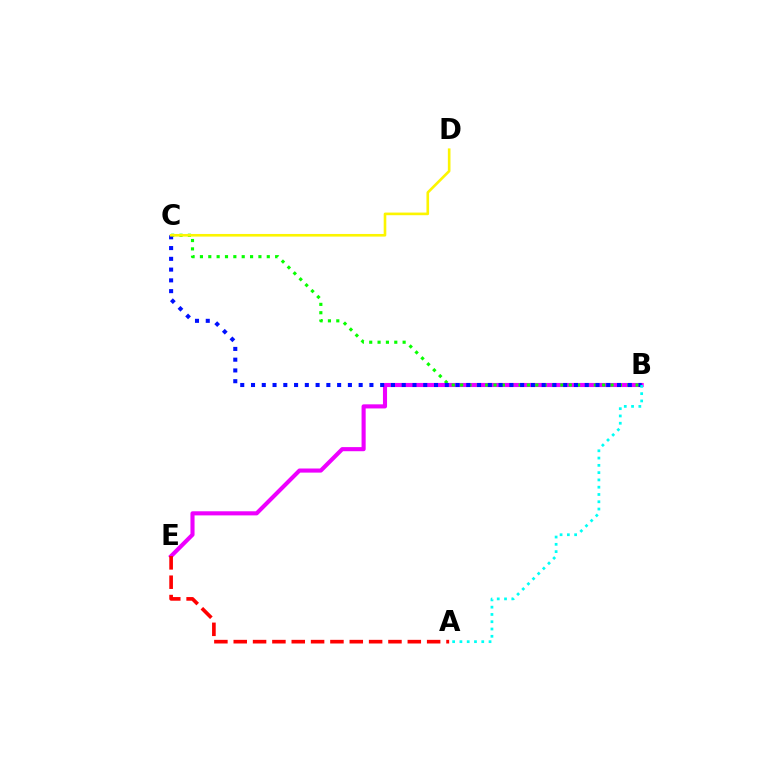{('B', 'E'): [{'color': '#ee00ff', 'line_style': 'solid', 'thickness': 2.96}], ('B', 'C'): [{'color': '#08ff00', 'line_style': 'dotted', 'thickness': 2.27}, {'color': '#0010ff', 'line_style': 'dotted', 'thickness': 2.92}], ('C', 'D'): [{'color': '#fcf500', 'line_style': 'solid', 'thickness': 1.89}], ('A', 'E'): [{'color': '#ff0000', 'line_style': 'dashed', 'thickness': 2.63}], ('A', 'B'): [{'color': '#00fff6', 'line_style': 'dotted', 'thickness': 1.98}]}